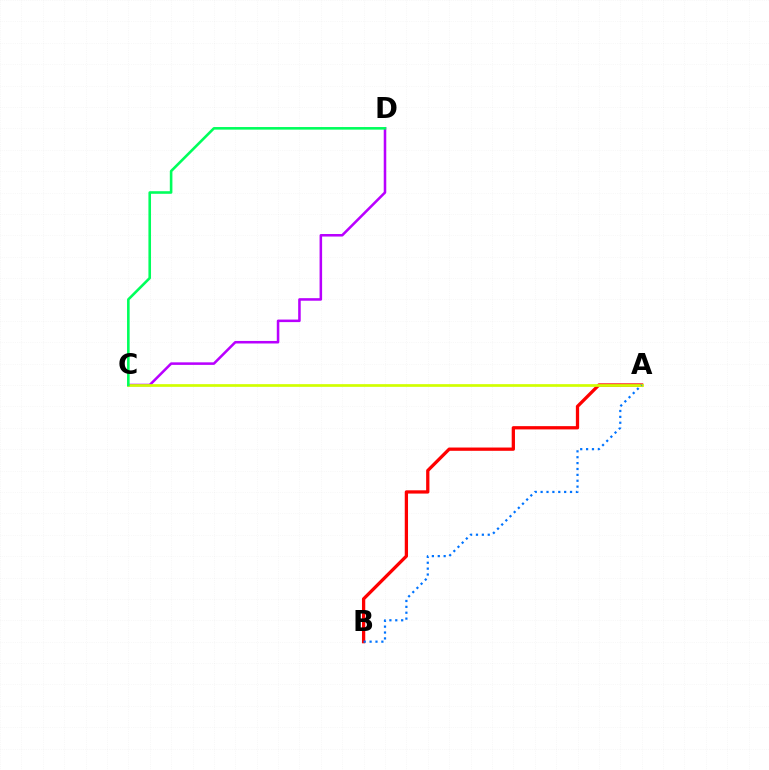{('C', 'D'): [{'color': '#b900ff', 'line_style': 'solid', 'thickness': 1.83}, {'color': '#00ff5c', 'line_style': 'solid', 'thickness': 1.87}], ('A', 'B'): [{'color': '#ff0000', 'line_style': 'solid', 'thickness': 2.36}, {'color': '#0074ff', 'line_style': 'dotted', 'thickness': 1.6}], ('A', 'C'): [{'color': '#d1ff00', 'line_style': 'solid', 'thickness': 1.94}]}